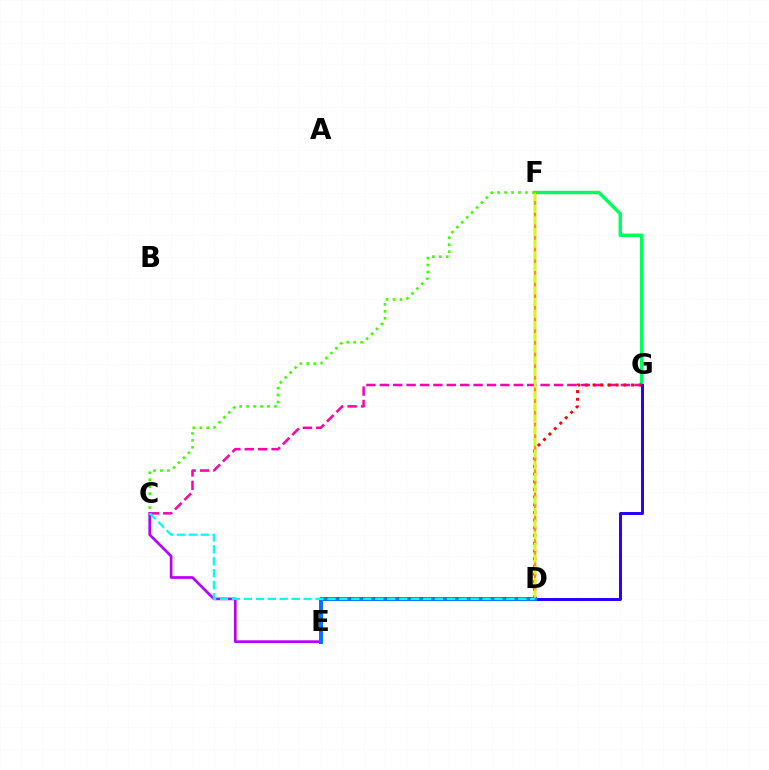{('F', 'G'): [{'color': '#00ff5c', 'line_style': 'solid', 'thickness': 2.47}], ('C', 'G'): [{'color': '#ff00ac', 'line_style': 'dashed', 'thickness': 1.82}], ('D', 'G'): [{'color': '#2500ff', 'line_style': 'solid', 'thickness': 2.13}, {'color': '#ff0000', 'line_style': 'dotted', 'thickness': 2.09}], ('C', 'E'): [{'color': '#b900ff', 'line_style': 'solid', 'thickness': 1.96}], ('D', 'F'): [{'color': '#ff9400', 'line_style': 'solid', 'thickness': 1.8}, {'color': '#d1ff00', 'line_style': 'dashed', 'thickness': 1.58}], ('D', 'E'): [{'color': '#0074ff', 'line_style': 'solid', 'thickness': 2.87}], ('C', 'D'): [{'color': '#00fff6', 'line_style': 'dashed', 'thickness': 1.62}], ('C', 'F'): [{'color': '#3dff00', 'line_style': 'dotted', 'thickness': 1.89}]}